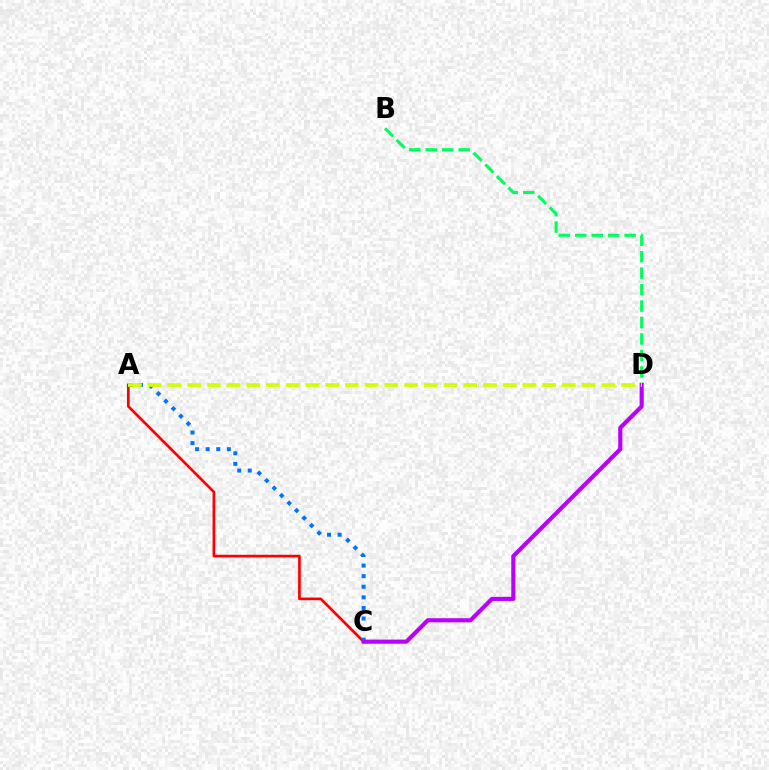{('A', 'C'): [{'color': '#ff0000', 'line_style': 'solid', 'thickness': 1.93}, {'color': '#0074ff', 'line_style': 'dotted', 'thickness': 2.88}], ('B', 'D'): [{'color': '#00ff5c', 'line_style': 'dashed', 'thickness': 2.24}], ('C', 'D'): [{'color': '#b900ff', 'line_style': 'solid', 'thickness': 2.98}], ('A', 'D'): [{'color': '#d1ff00', 'line_style': 'dashed', 'thickness': 2.68}]}